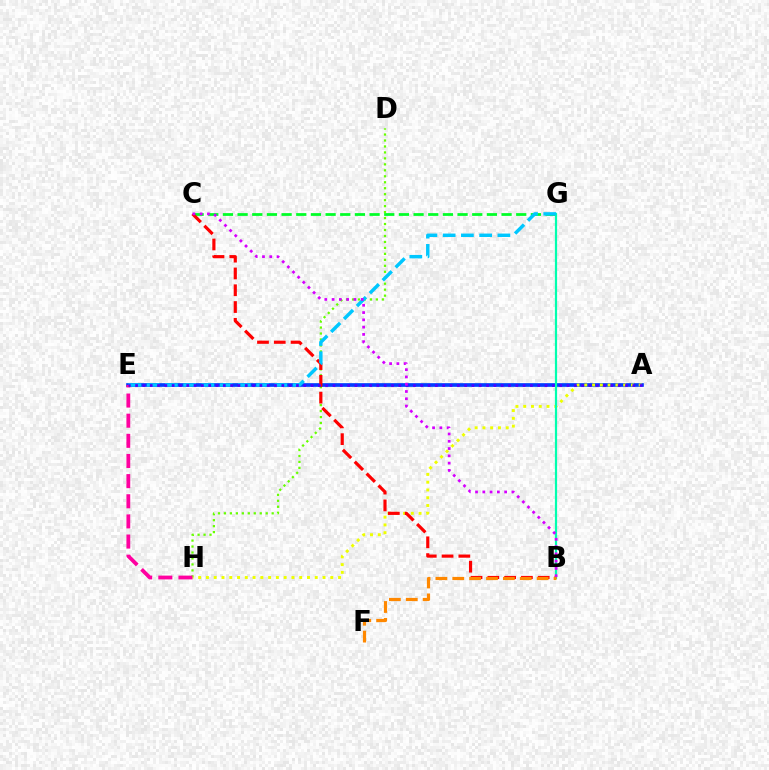{('D', 'H'): [{'color': '#66ff00', 'line_style': 'dotted', 'thickness': 1.62}], ('C', 'G'): [{'color': '#00ff27', 'line_style': 'dashed', 'thickness': 1.99}], ('A', 'E'): [{'color': '#003fff', 'line_style': 'solid', 'thickness': 2.65}, {'color': '#4f00ff', 'line_style': 'dotted', 'thickness': 1.99}], ('A', 'H'): [{'color': '#eeff00', 'line_style': 'dotted', 'thickness': 2.11}], ('B', 'G'): [{'color': '#00ffaf', 'line_style': 'solid', 'thickness': 1.59}], ('B', 'C'): [{'color': '#ff0000', 'line_style': 'dashed', 'thickness': 2.28}, {'color': '#d600ff', 'line_style': 'dotted', 'thickness': 1.98}], ('E', 'G'): [{'color': '#00c7ff', 'line_style': 'dashed', 'thickness': 2.48}], ('E', 'H'): [{'color': '#ff00a0', 'line_style': 'dashed', 'thickness': 2.74}], ('B', 'F'): [{'color': '#ff8800', 'line_style': 'dashed', 'thickness': 2.29}]}